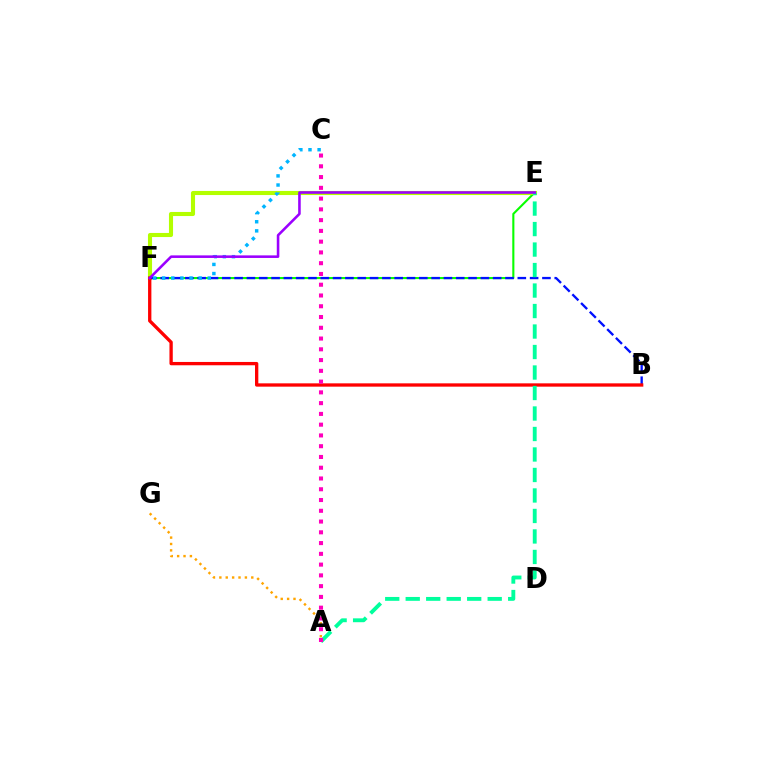{('E', 'F'): [{'color': '#08ff00', 'line_style': 'solid', 'thickness': 1.51}, {'color': '#b3ff00', 'line_style': 'solid', 'thickness': 2.95}, {'color': '#9b00ff', 'line_style': 'solid', 'thickness': 1.85}], ('B', 'F'): [{'color': '#0010ff', 'line_style': 'dashed', 'thickness': 1.67}, {'color': '#ff0000', 'line_style': 'solid', 'thickness': 2.39}], ('C', 'F'): [{'color': '#00b5ff', 'line_style': 'dotted', 'thickness': 2.48}], ('A', 'E'): [{'color': '#00ff9d', 'line_style': 'dashed', 'thickness': 2.78}], ('A', 'G'): [{'color': '#ffa500', 'line_style': 'dotted', 'thickness': 1.73}], ('A', 'C'): [{'color': '#ff00bd', 'line_style': 'dotted', 'thickness': 2.92}]}